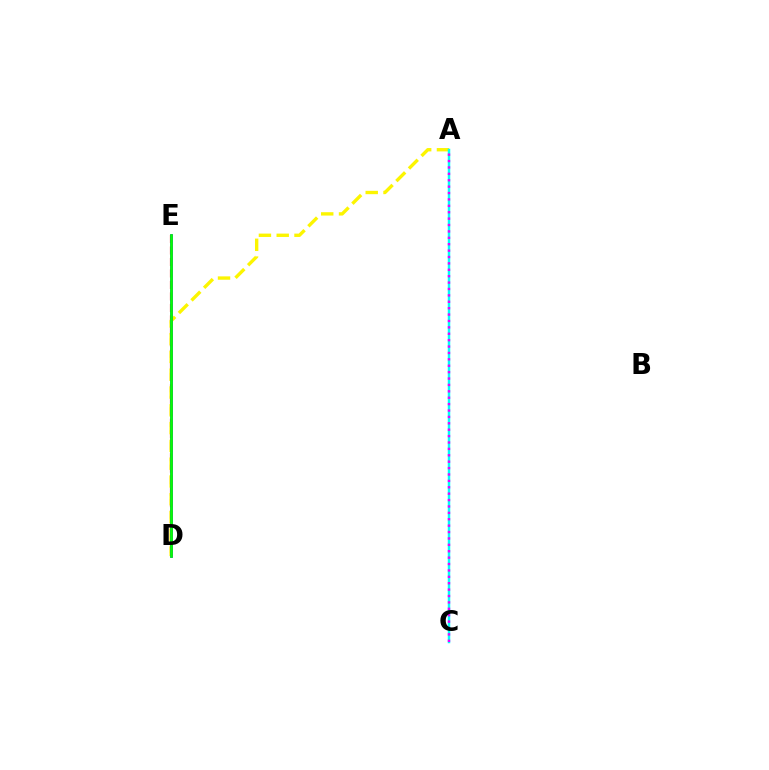{('D', 'E'): [{'color': '#ff0000', 'line_style': 'dashed', 'thickness': 1.56}, {'color': '#0010ff', 'line_style': 'solid', 'thickness': 1.85}, {'color': '#08ff00', 'line_style': 'solid', 'thickness': 1.88}], ('A', 'D'): [{'color': '#fcf500', 'line_style': 'dashed', 'thickness': 2.42}], ('A', 'C'): [{'color': '#00fff6', 'line_style': 'solid', 'thickness': 1.79}, {'color': '#ee00ff', 'line_style': 'dotted', 'thickness': 1.74}]}